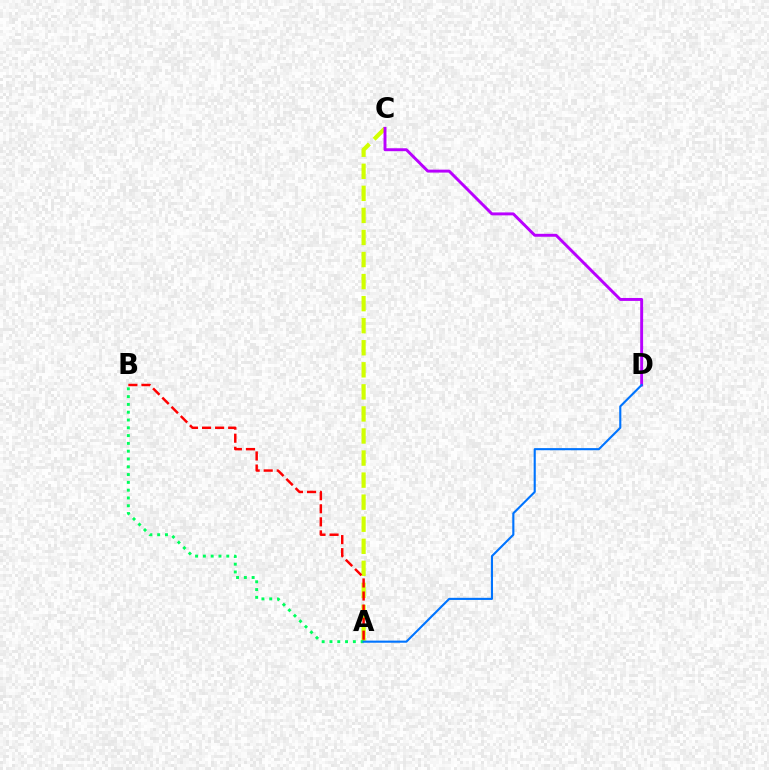{('A', 'C'): [{'color': '#d1ff00', 'line_style': 'dashed', 'thickness': 3.0}], ('A', 'B'): [{'color': '#00ff5c', 'line_style': 'dotted', 'thickness': 2.12}, {'color': '#ff0000', 'line_style': 'dashed', 'thickness': 1.77}], ('C', 'D'): [{'color': '#b900ff', 'line_style': 'solid', 'thickness': 2.11}], ('A', 'D'): [{'color': '#0074ff', 'line_style': 'solid', 'thickness': 1.53}]}